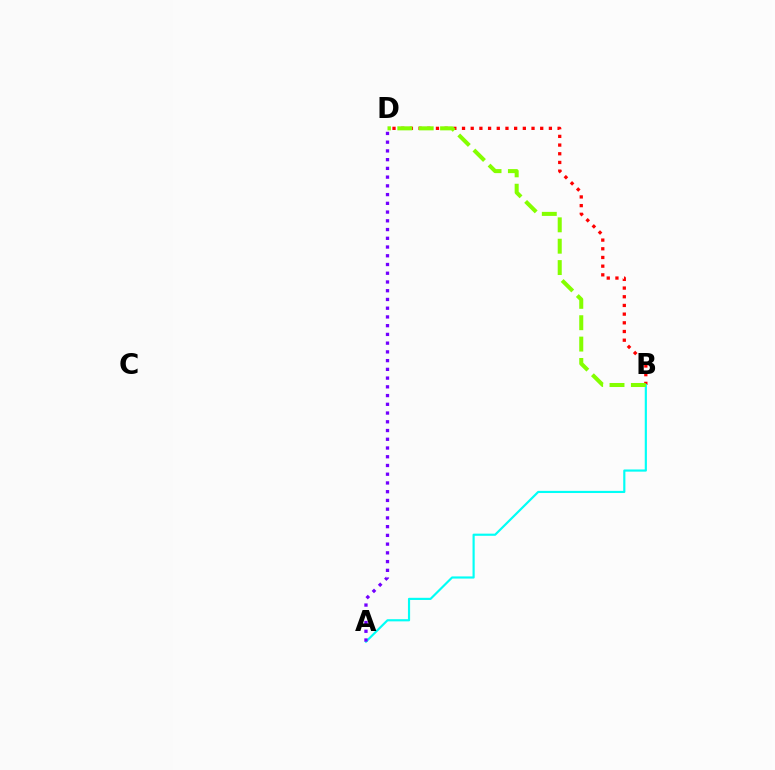{('B', 'D'): [{'color': '#ff0000', 'line_style': 'dotted', 'thickness': 2.36}, {'color': '#84ff00', 'line_style': 'dashed', 'thickness': 2.9}], ('A', 'B'): [{'color': '#00fff6', 'line_style': 'solid', 'thickness': 1.56}], ('A', 'D'): [{'color': '#7200ff', 'line_style': 'dotted', 'thickness': 2.37}]}